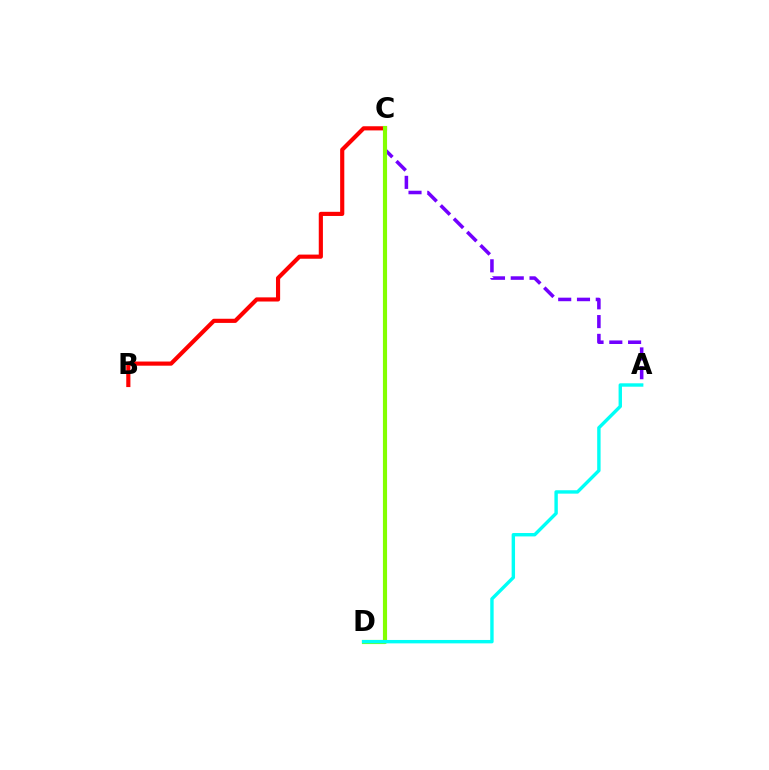{('A', 'C'): [{'color': '#7200ff', 'line_style': 'dashed', 'thickness': 2.55}], ('B', 'C'): [{'color': '#ff0000', 'line_style': 'solid', 'thickness': 2.99}], ('C', 'D'): [{'color': '#84ff00', 'line_style': 'solid', 'thickness': 2.98}], ('A', 'D'): [{'color': '#00fff6', 'line_style': 'solid', 'thickness': 2.45}]}